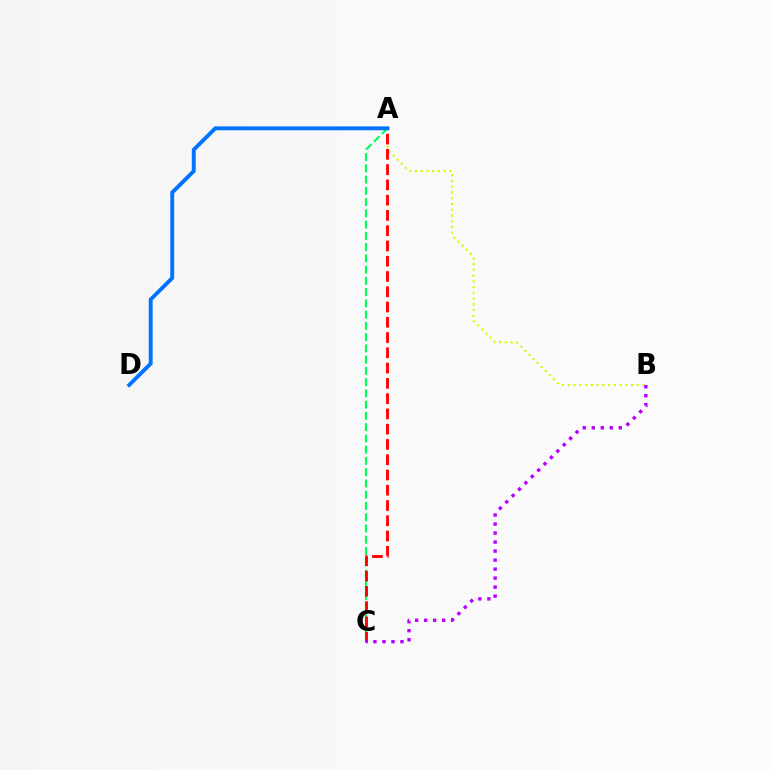{('A', 'B'): [{'color': '#d1ff00', 'line_style': 'dotted', 'thickness': 1.56}], ('A', 'C'): [{'color': '#00ff5c', 'line_style': 'dashed', 'thickness': 1.53}, {'color': '#ff0000', 'line_style': 'dashed', 'thickness': 2.07}], ('A', 'D'): [{'color': '#0074ff', 'line_style': 'solid', 'thickness': 2.8}], ('B', 'C'): [{'color': '#b900ff', 'line_style': 'dotted', 'thickness': 2.45}]}